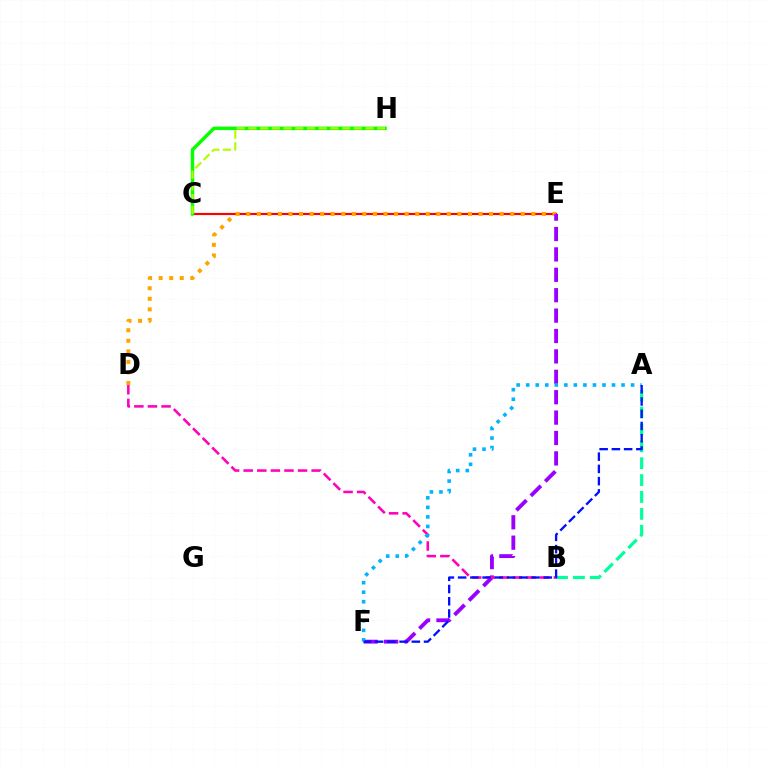{('C', 'E'): [{'color': '#ff0000', 'line_style': 'solid', 'thickness': 1.55}], ('C', 'H'): [{'color': '#08ff00', 'line_style': 'solid', 'thickness': 2.49}, {'color': '#b3ff00', 'line_style': 'dashed', 'thickness': 1.59}], ('D', 'E'): [{'color': '#ffa500', 'line_style': 'dotted', 'thickness': 2.87}], ('E', 'F'): [{'color': '#9b00ff', 'line_style': 'dashed', 'thickness': 2.77}], ('B', 'D'): [{'color': '#ff00bd', 'line_style': 'dashed', 'thickness': 1.85}], ('A', 'F'): [{'color': '#00b5ff', 'line_style': 'dotted', 'thickness': 2.59}, {'color': '#0010ff', 'line_style': 'dashed', 'thickness': 1.66}], ('A', 'B'): [{'color': '#00ff9d', 'line_style': 'dashed', 'thickness': 2.29}]}